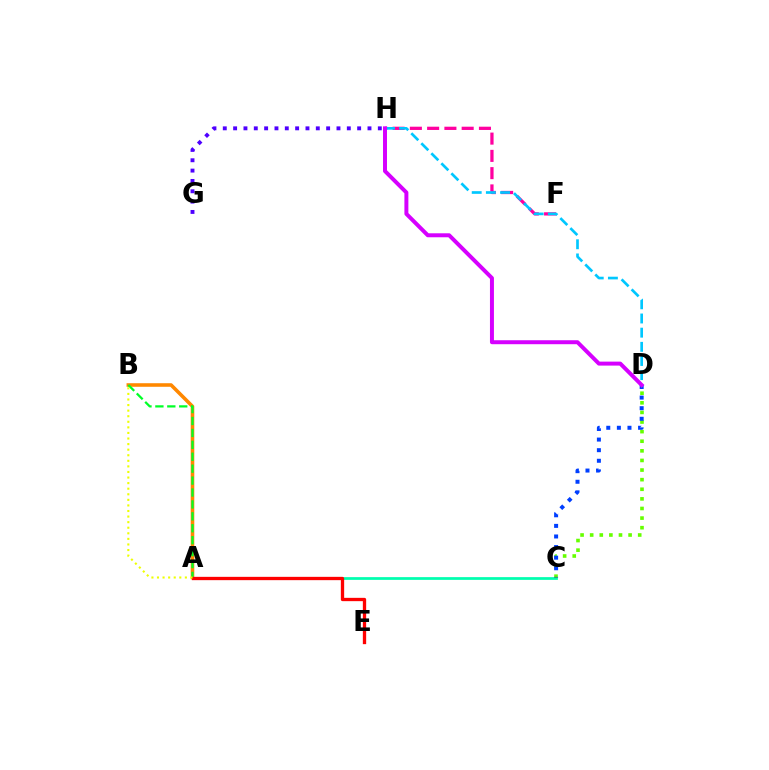{('F', 'H'): [{'color': '#ff00a0', 'line_style': 'dashed', 'thickness': 2.35}], ('A', 'C'): [{'color': '#00ffaf', 'line_style': 'solid', 'thickness': 1.97}], ('C', 'D'): [{'color': '#66ff00', 'line_style': 'dotted', 'thickness': 2.61}, {'color': '#003fff', 'line_style': 'dotted', 'thickness': 2.88}], ('D', 'H'): [{'color': '#00c7ff', 'line_style': 'dashed', 'thickness': 1.92}, {'color': '#d600ff', 'line_style': 'solid', 'thickness': 2.86}], ('A', 'B'): [{'color': '#ff8800', 'line_style': 'solid', 'thickness': 2.57}, {'color': '#00ff27', 'line_style': 'dashed', 'thickness': 1.62}, {'color': '#eeff00', 'line_style': 'dotted', 'thickness': 1.51}], ('G', 'H'): [{'color': '#4f00ff', 'line_style': 'dotted', 'thickness': 2.81}], ('A', 'E'): [{'color': '#ff0000', 'line_style': 'solid', 'thickness': 2.38}]}